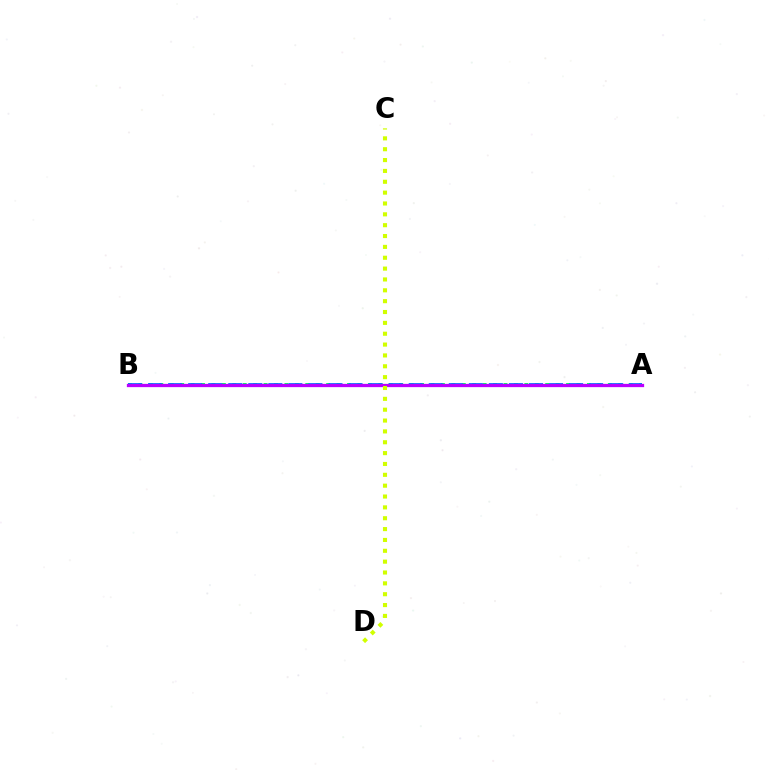{('A', 'B'): [{'color': '#00ff5c', 'line_style': 'dotted', 'thickness': 2.83}, {'color': '#ff0000', 'line_style': 'dashed', 'thickness': 1.99}, {'color': '#0074ff', 'line_style': 'dashed', 'thickness': 2.72}, {'color': '#b900ff', 'line_style': 'solid', 'thickness': 2.36}], ('C', 'D'): [{'color': '#d1ff00', 'line_style': 'dotted', 'thickness': 2.95}]}